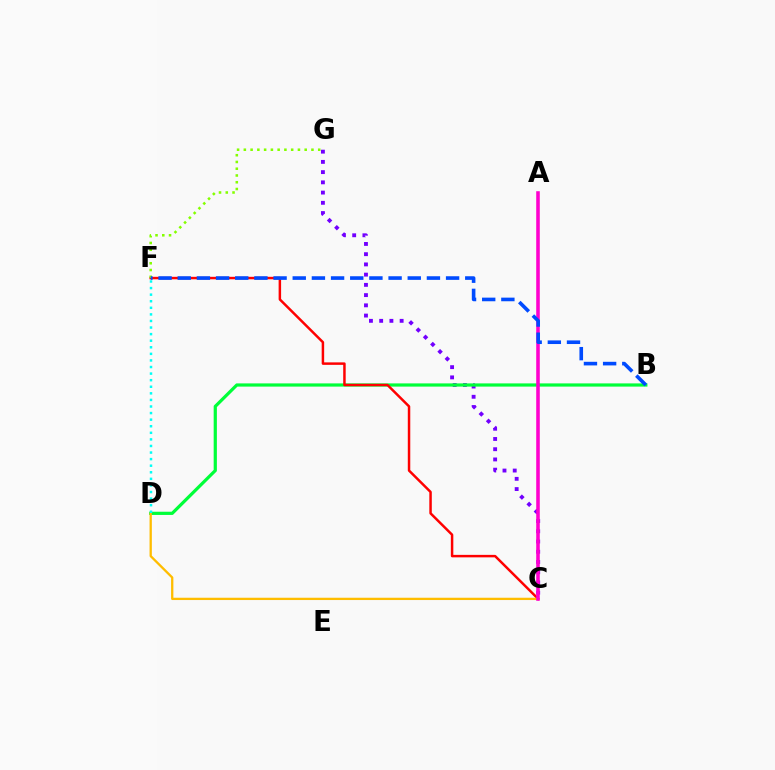{('C', 'G'): [{'color': '#7200ff', 'line_style': 'dotted', 'thickness': 2.78}], ('B', 'D'): [{'color': '#00ff39', 'line_style': 'solid', 'thickness': 2.31}], ('C', 'F'): [{'color': '#ff0000', 'line_style': 'solid', 'thickness': 1.79}], ('C', 'D'): [{'color': '#ffbd00', 'line_style': 'solid', 'thickness': 1.66}], ('A', 'C'): [{'color': '#ff00cf', 'line_style': 'solid', 'thickness': 2.56}], ('F', 'G'): [{'color': '#84ff00', 'line_style': 'dotted', 'thickness': 1.84}], ('B', 'F'): [{'color': '#004bff', 'line_style': 'dashed', 'thickness': 2.6}], ('D', 'F'): [{'color': '#00fff6', 'line_style': 'dotted', 'thickness': 1.79}]}